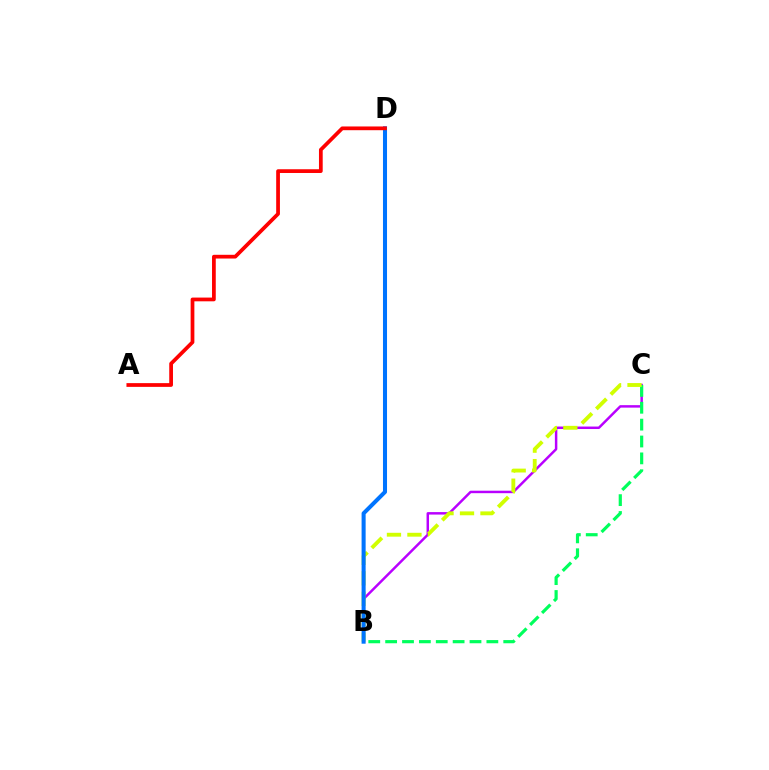{('B', 'C'): [{'color': '#b900ff', 'line_style': 'solid', 'thickness': 1.78}, {'color': '#00ff5c', 'line_style': 'dashed', 'thickness': 2.29}, {'color': '#d1ff00', 'line_style': 'dashed', 'thickness': 2.78}], ('B', 'D'): [{'color': '#0074ff', 'line_style': 'solid', 'thickness': 2.92}], ('A', 'D'): [{'color': '#ff0000', 'line_style': 'solid', 'thickness': 2.69}]}